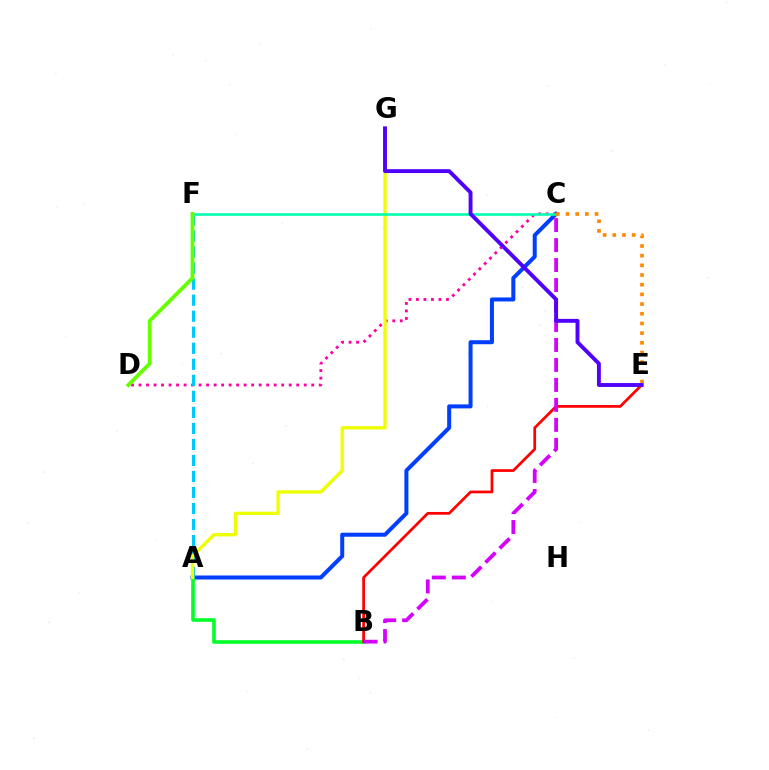{('C', 'D'): [{'color': '#ff00a0', 'line_style': 'dotted', 'thickness': 2.04}], ('A', 'C'): [{'color': '#003fff', 'line_style': 'solid', 'thickness': 2.89}], ('A', 'B'): [{'color': '#00ff27', 'line_style': 'solid', 'thickness': 2.6}], ('A', 'F'): [{'color': '#00c7ff', 'line_style': 'dashed', 'thickness': 2.18}], ('B', 'E'): [{'color': '#ff0000', 'line_style': 'solid', 'thickness': 1.97}], ('A', 'G'): [{'color': '#eeff00', 'line_style': 'solid', 'thickness': 2.38}], ('C', 'F'): [{'color': '#00ffaf', 'line_style': 'solid', 'thickness': 1.86}], ('B', 'C'): [{'color': '#d600ff', 'line_style': 'dashed', 'thickness': 2.71}], ('C', 'E'): [{'color': '#ff8800', 'line_style': 'dotted', 'thickness': 2.63}], ('E', 'G'): [{'color': '#4f00ff', 'line_style': 'solid', 'thickness': 2.8}], ('D', 'F'): [{'color': '#66ff00', 'line_style': 'solid', 'thickness': 2.74}]}